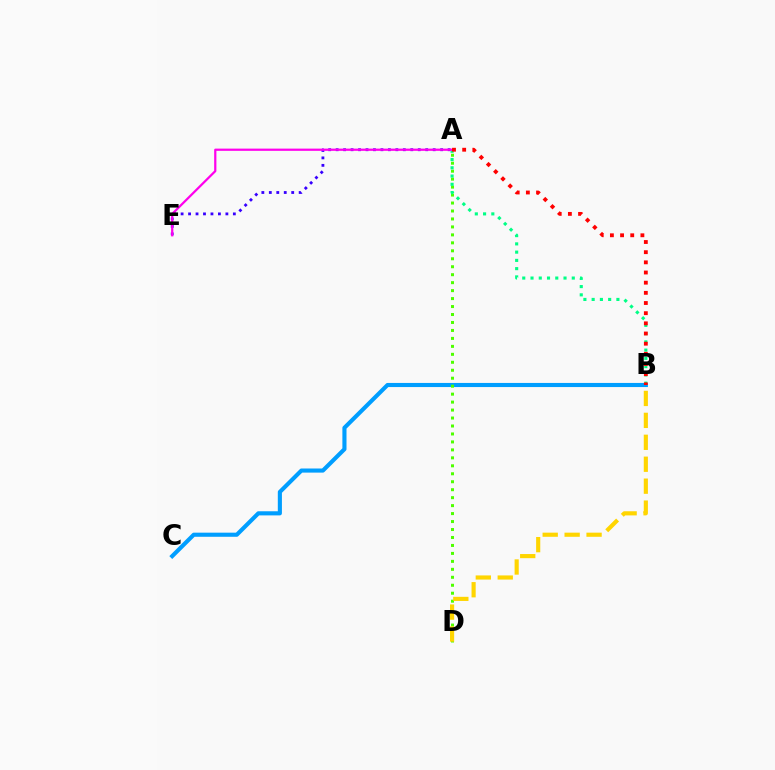{('A', 'E'): [{'color': '#3700ff', 'line_style': 'dotted', 'thickness': 2.03}, {'color': '#ff00ed', 'line_style': 'solid', 'thickness': 1.6}], ('B', 'C'): [{'color': '#009eff', 'line_style': 'solid', 'thickness': 2.96}], ('A', 'D'): [{'color': '#4fff00', 'line_style': 'dotted', 'thickness': 2.16}], ('A', 'B'): [{'color': '#00ff86', 'line_style': 'dotted', 'thickness': 2.24}, {'color': '#ff0000', 'line_style': 'dotted', 'thickness': 2.76}], ('B', 'D'): [{'color': '#ffd500', 'line_style': 'dashed', 'thickness': 2.98}]}